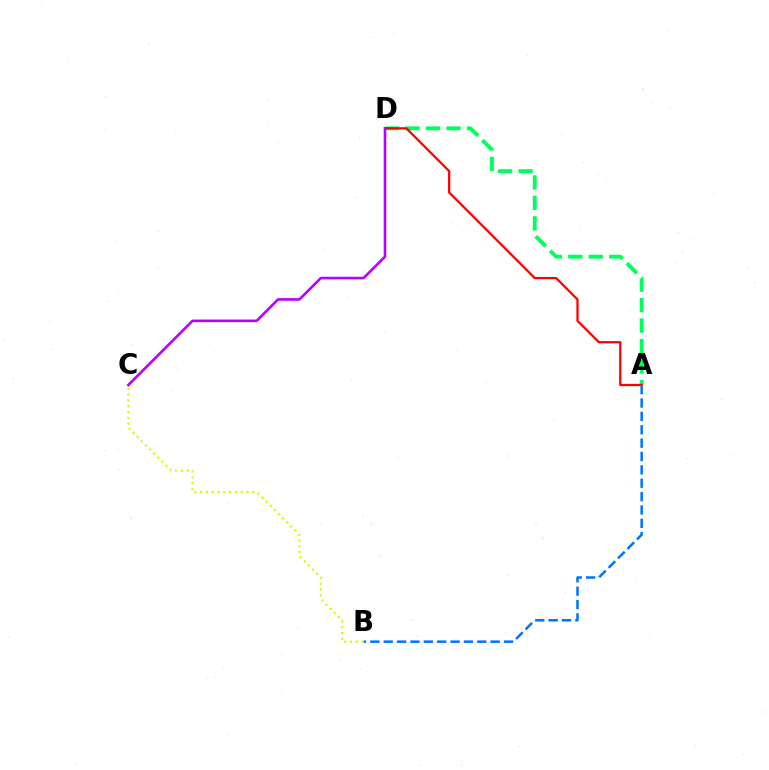{('A', 'D'): [{'color': '#00ff5c', 'line_style': 'dashed', 'thickness': 2.78}, {'color': '#ff0000', 'line_style': 'solid', 'thickness': 1.63}], ('A', 'B'): [{'color': '#0074ff', 'line_style': 'dashed', 'thickness': 1.82}], ('C', 'D'): [{'color': '#b900ff', 'line_style': 'solid', 'thickness': 1.88}], ('B', 'C'): [{'color': '#d1ff00', 'line_style': 'dotted', 'thickness': 1.58}]}